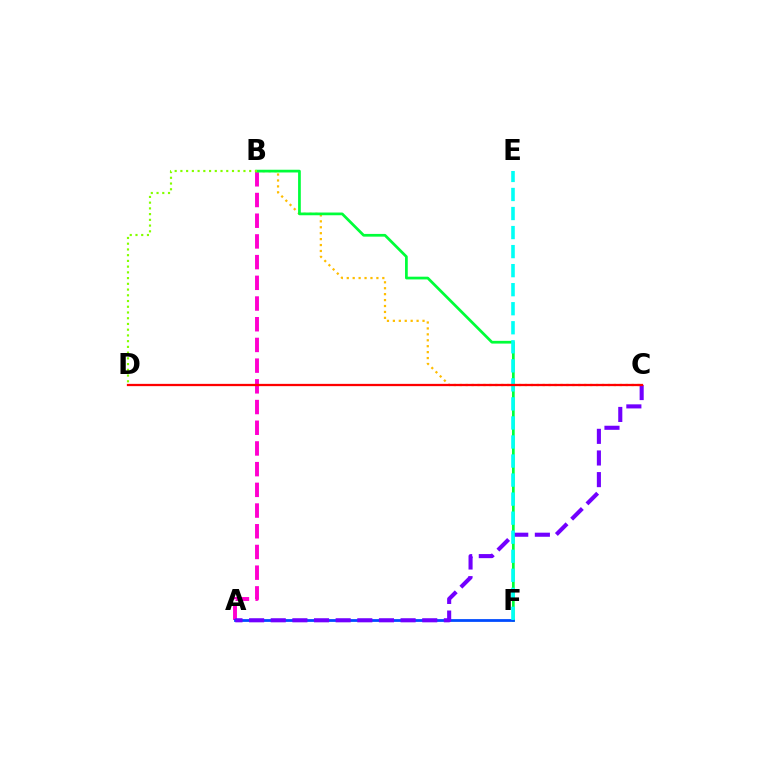{('A', 'B'): [{'color': '#ff00cf', 'line_style': 'dashed', 'thickness': 2.81}], ('B', 'C'): [{'color': '#ffbd00', 'line_style': 'dotted', 'thickness': 1.61}], ('B', 'F'): [{'color': '#00ff39', 'line_style': 'solid', 'thickness': 1.97}], ('B', 'D'): [{'color': '#84ff00', 'line_style': 'dotted', 'thickness': 1.56}], ('A', 'F'): [{'color': '#004bff', 'line_style': 'solid', 'thickness': 1.99}], ('A', 'C'): [{'color': '#7200ff', 'line_style': 'dashed', 'thickness': 2.94}], ('E', 'F'): [{'color': '#00fff6', 'line_style': 'dashed', 'thickness': 2.59}], ('C', 'D'): [{'color': '#ff0000', 'line_style': 'solid', 'thickness': 1.64}]}